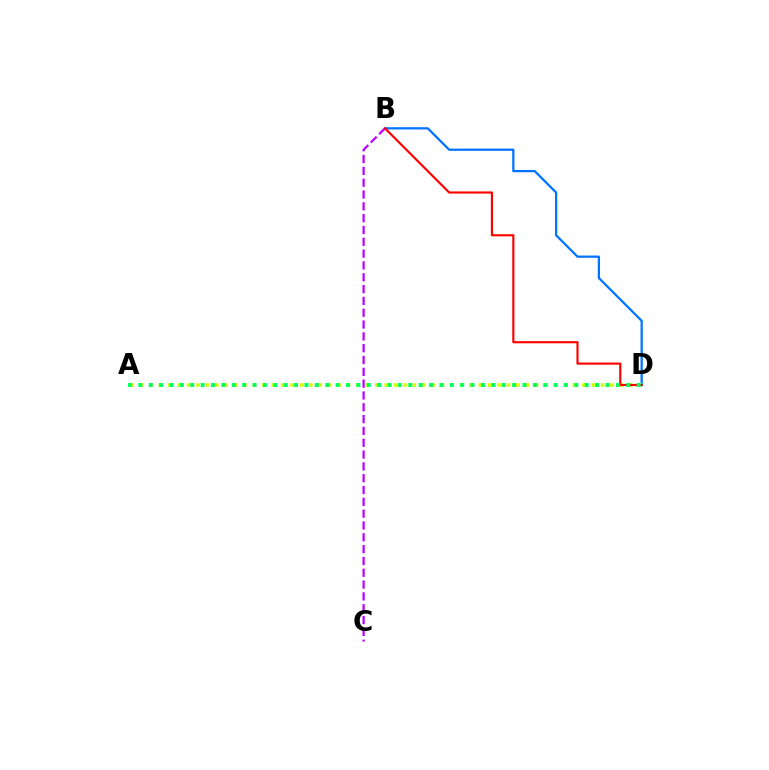{('B', 'D'): [{'color': '#0074ff', 'line_style': 'solid', 'thickness': 1.62}, {'color': '#ff0000', 'line_style': 'solid', 'thickness': 1.55}], ('A', 'D'): [{'color': '#d1ff00', 'line_style': 'dotted', 'thickness': 2.56}, {'color': '#00ff5c', 'line_style': 'dotted', 'thickness': 2.82}], ('B', 'C'): [{'color': '#b900ff', 'line_style': 'dashed', 'thickness': 1.61}]}